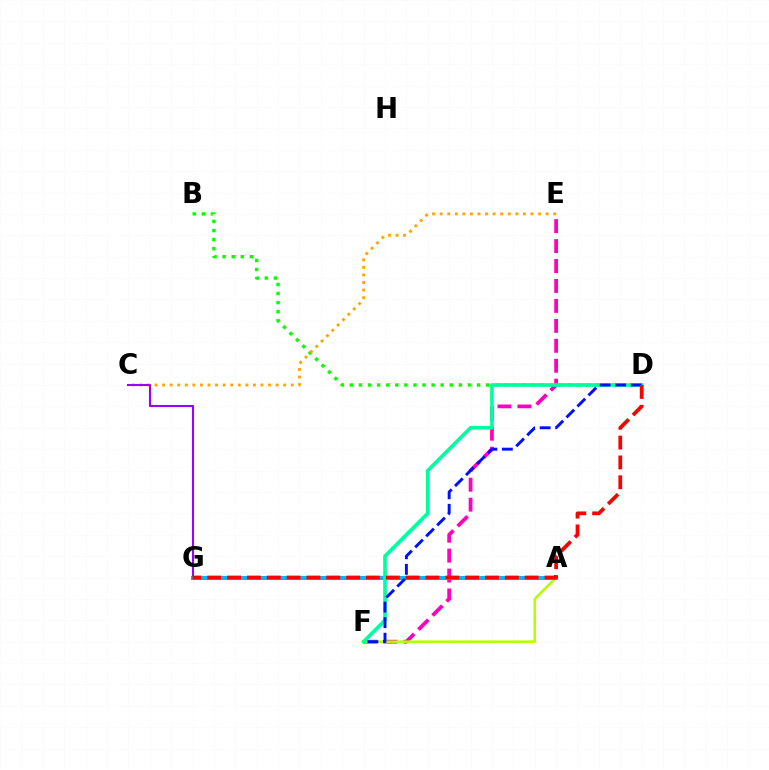{('B', 'D'): [{'color': '#08ff00', 'line_style': 'dotted', 'thickness': 2.47}], ('E', 'F'): [{'color': '#ff00bd', 'line_style': 'dashed', 'thickness': 2.71}], ('A', 'F'): [{'color': '#b3ff00', 'line_style': 'solid', 'thickness': 1.83}], ('C', 'E'): [{'color': '#ffa500', 'line_style': 'dotted', 'thickness': 2.06}], ('C', 'G'): [{'color': '#9b00ff', 'line_style': 'solid', 'thickness': 1.5}], ('A', 'G'): [{'color': '#00b5ff', 'line_style': 'solid', 'thickness': 2.91}], ('D', 'F'): [{'color': '#00ff9d', 'line_style': 'solid', 'thickness': 2.61}, {'color': '#0010ff', 'line_style': 'dashed', 'thickness': 2.11}], ('D', 'G'): [{'color': '#ff0000', 'line_style': 'dashed', 'thickness': 2.7}]}